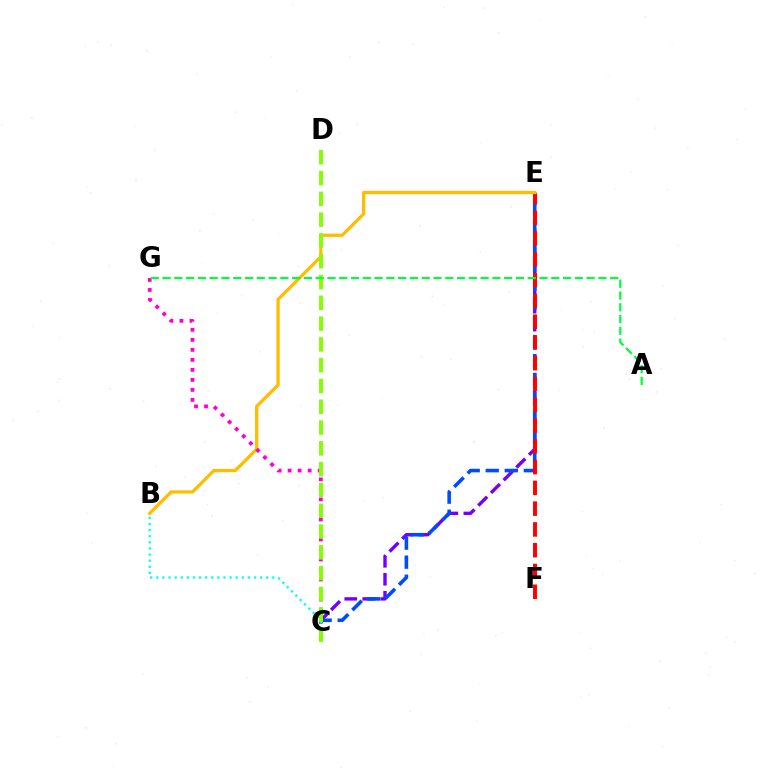{('C', 'E'): [{'color': '#7200ff', 'line_style': 'dashed', 'thickness': 2.44}, {'color': '#004bff', 'line_style': 'dashed', 'thickness': 2.59}], ('E', 'F'): [{'color': '#ff0000', 'line_style': 'dashed', 'thickness': 2.82}], ('B', 'C'): [{'color': '#00fff6', 'line_style': 'dotted', 'thickness': 1.66}], ('B', 'E'): [{'color': '#ffbd00', 'line_style': 'solid', 'thickness': 2.36}], ('C', 'G'): [{'color': '#ff00cf', 'line_style': 'dotted', 'thickness': 2.72}], ('C', 'D'): [{'color': '#84ff00', 'line_style': 'dashed', 'thickness': 2.82}], ('A', 'G'): [{'color': '#00ff39', 'line_style': 'dashed', 'thickness': 1.6}]}